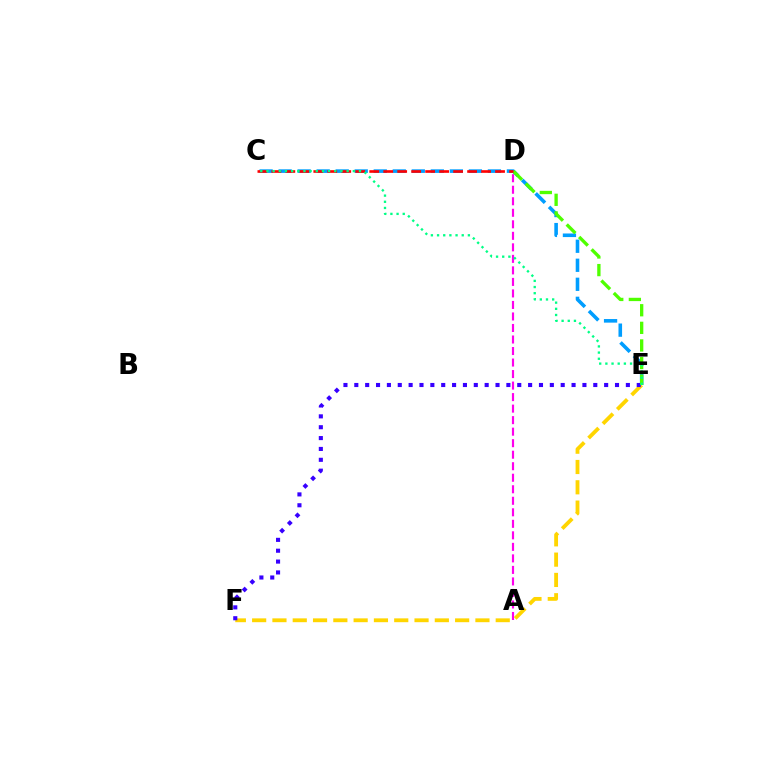{('A', 'D'): [{'color': '#ff00ed', 'line_style': 'dashed', 'thickness': 1.56}], ('E', 'F'): [{'color': '#ffd500', 'line_style': 'dashed', 'thickness': 2.76}, {'color': '#3700ff', 'line_style': 'dotted', 'thickness': 2.95}], ('C', 'E'): [{'color': '#009eff', 'line_style': 'dashed', 'thickness': 2.58}, {'color': '#00ff86', 'line_style': 'dotted', 'thickness': 1.68}], ('D', 'E'): [{'color': '#4fff00', 'line_style': 'dashed', 'thickness': 2.39}], ('C', 'D'): [{'color': '#ff0000', 'line_style': 'dashed', 'thickness': 1.9}]}